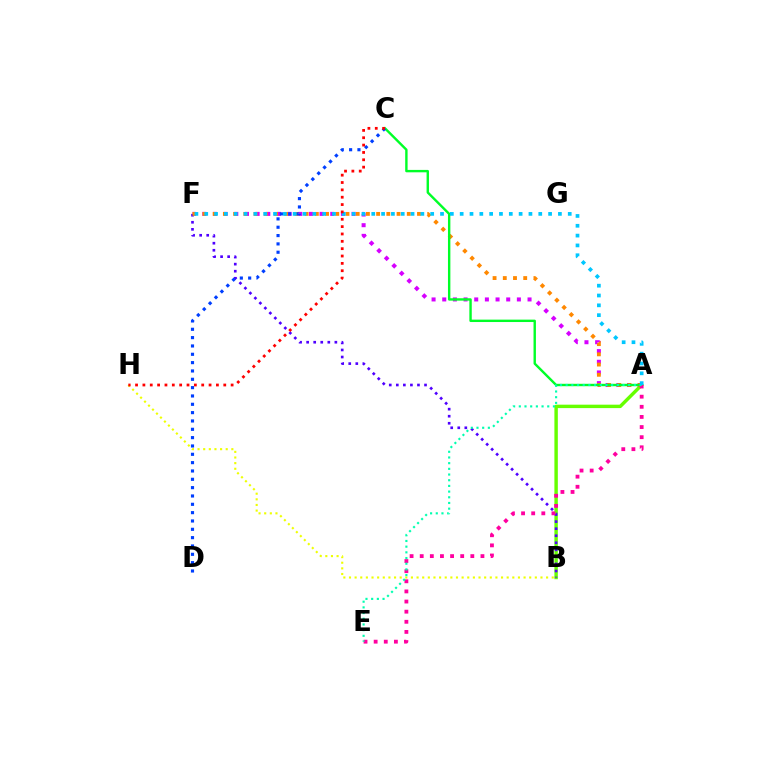{('A', 'F'): [{'color': '#d600ff', 'line_style': 'dotted', 'thickness': 2.9}, {'color': '#ff8800', 'line_style': 'dotted', 'thickness': 2.78}, {'color': '#00c7ff', 'line_style': 'dotted', 'thickness': 2.67}], ('A', 'B'): [{'color': '#66ff00', 'line_style': 'solid', 'thickness': 2.46}], ('B', 'F'): [{'color': '#4f00ff', 'line_style': 'dotted', 'thickness': 1.92}], ('B', 'H'): [{'color': '#eeff00', 'line_style': 'dotted', 'thickness': 1.53}], ('A', 'C'): [{'color': '#00ff27', 'line_style': 'solid', 'thickness': 1.73}], ('C', 'D'): [{'color': '#003fff', 'line_style': 'dotted', 'thickness': 2.26}], ('A', 'E'): [{'color': '#ff00a0', 'line_style': 'dotted', 'thickness': 2.75}, {'color': '#00ffaf', 'line_style': 'dotted', 'thickness': 1.55}], ('C', 'H'): [{'color': '#ff0000', 'line_style': 'dotted', 'thickness': 2.0}]}